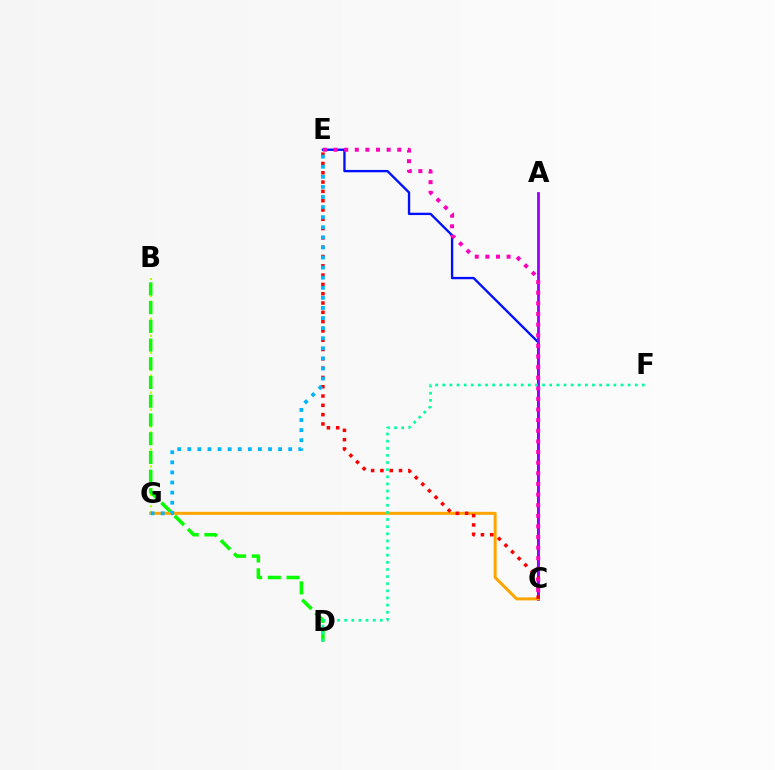{('B', 'G'): [{'color': '#b3ff00', 'line_style': 'dotted', 'thickness': 1.54}], ('B', 'D'): [{'color': '#08ff00', 'line_style': 'dashed', 'thickness': 2.54}], ('C', 'E'): [{'color': '#0010ff', 'line_style': 'solid', 'thickness': 1.69}, {'color': '#ff0000', 'line_style': 'dotted', 'thickness': 2.53}, {'color': '#ff00bd', 'line_style': 'dotted', 'thickness': 2.89}], ('A', 'C'): [{'color': '#9b00ff', 'line_style': 'solid', 'thickness': 2.0}], ('C', 'G'): [{'color': '#ffa500', 'line_style': 'solid', 'thickness': 2.16}], ('E', 'G'): [{'color': '#00b5ff', 'line_style': 'dotted', 'thickness': 2.74}], ('D', 'F'): [{'color': '#00ff9d', 'line_style': 'dotted', 'thickness': 1.94}]}